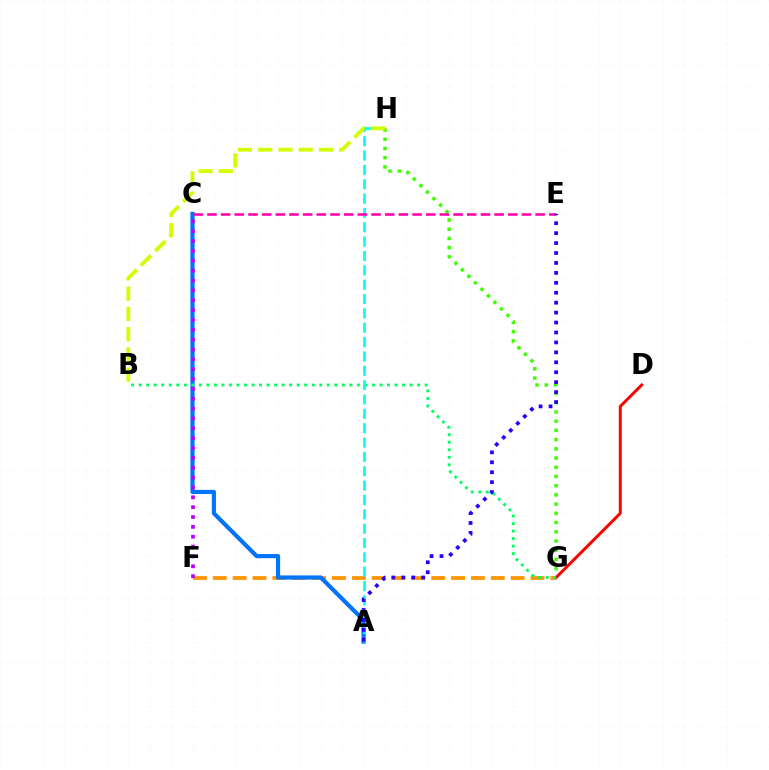{('F', 'G'): [{'color': '#ff9400', 'line_style': 'dashed', 'thickness': 2.7}], ('A', 'C'): [{'color': '#0074ff', 'line_style': 'solid', 'thickness': 2.99}], ('G', 'H'): [{'color': '#3dff00', 'line_style': 'dotted', 'thickness': 2.5}], ('D', 'G'): [{'color': '#ff0000', 'line_style': 'solid', 'thickness': 2.14}], ('C', 'F'): [{'color': '#b900ff', 'line_style': 'dotted', 'thickness': 2.68}], ('B', 'G'): [{'color': '#00ff5c', 'line_style': 'dotted', 'thickness': 2.04}], ('A', 'H'): [{'color': '#00fff6', 'line_style': 'dashed', 'thickness': 1.95}], ('C', 'E'): [{'color': '#ff00ac', 'line_style': 'dashed', 'thickness': 1.86}], ('B', 'H'): [{'color': '#d1ff00', 'line_style': 'dashed', 'thickness': 2.75}], ('A', 'E'): [{'color': '#2500ff', 'line_style': 'dotted', 'thickness': 2.7}]}